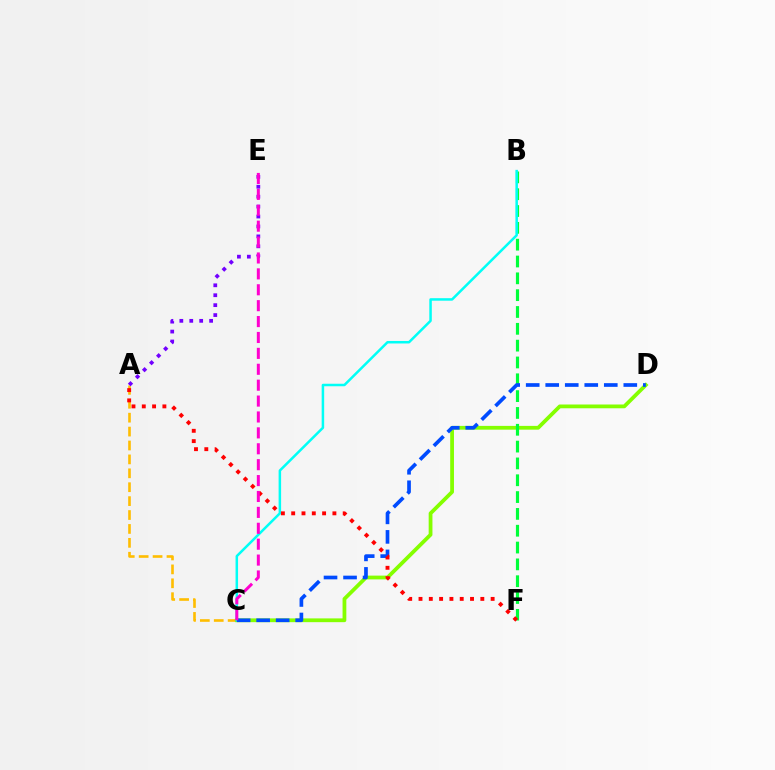{('A', 'C'): [{'color': '#ffbd00', 'line_style': 'dashed', 'thickness': 1.89}], ('C', 'D'): [{'color': '#84ff00', 'line_style': 'solid', 'thickness': 2.72}, {'color': '#004bff', 'line_style': 'dashed', 'thickness': 2.65}], ('B', 'F'): [{'color': '#00ff39', 'line_style': 'dashed', 'thickness': 2.29}], ('B', 'C'): [{'color': '#00fff6', 'line_style': 'solid', 'thickness': 1.81}], ('A', 'F'): [{'color': '#ff0000', 'line_style': 'dotted', 'thickness': 2.8}], ('A', 'E'): [{'color': '#7200ff', 'line_style': 'dotted', 'thickness': 2.7}], ('C', 'E'): [{'color': '#ff00cf', 'line_style': 'dashed', 'thickness': 2.16}]}